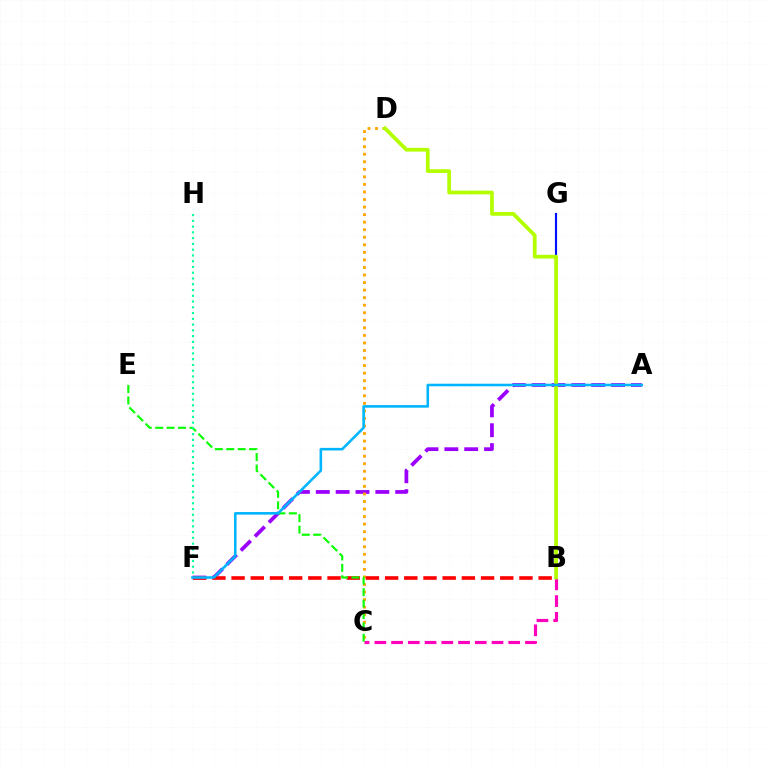{('A', 'F'): [{'color': '#9b00ff', 'line_style': 'dashed', 'thickness': 2.7}, {'color': '#00b5ff', 'line_style': 'solid', 'thickness': 1.86}], ('B', 'G'): [{'color': '#0010ff', 'line_style': 'solid', 'thickness': 1.55}], ('C', 'D'): [{'color': '#ffa500', 'line_style': 'dotted', 'thickness': 2.05}], ('B', 'F'): [{'color': '#ff0000', 'line_style': 'dashed', 'thickness': 2.61}], ('B', 'C'): [{'color': '#ff00bd', 'line_style': 'dashed', 'thickness': 2.27}], ('B', 'D'): [{'color': '#b3ff00', 'line_style': 'solid', 'thickness': 2.7}], ('C', 'E'): [{'color': '#08ff00', 'line_style': 'dashed', 'thickness': 1.55}], ('F', 'H'): [{'color': '#00ff9d', 'line_style': 'dotted', 'thickness': 1.57}]}